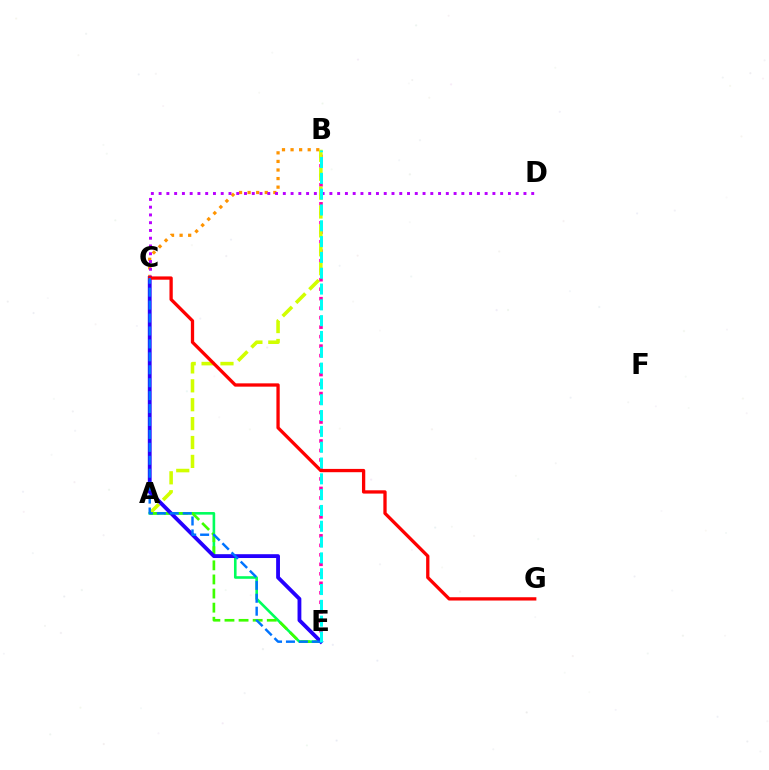{('A', 'E'): [{'color': '#00ff5c', 'line_style': 'solid', 'thickness': 1.88}, {'color': '#3dff00', 'line_style': 'dashed', 'thickness': 1.92}], ('B', 'E'): [{'color': '#ff00ac', 'line_style': 'dotted', 'thickness': 2.58}, {'color': '#00fff6', 'line_style': 'dashed', 'thickness': 2.15}], ('B', 'C'): [{'color': '#ff9400', 'line_style': 'dotted', 'thickness': 2.33}], ('A', 'B'): [{'color': '#d1ff00', 'line_style': 'dashed', 'thickness': 2.57}], ('C', 'D'): [{'color': '#b900ff', 'line_style': 'dotted', 'thickness': 2.11}], ('C', 'E'): [{'color': '#2500ff', 'line_style': 'solid', 'thickness': 2.75}, {'color': '#0074ff', 'line_style': 'dashed', 'thickness': 1.76}], ('C', 'G'): [{'color': '#ff0000', 'line_style': 'solid', 'thickness': 2.37}]}